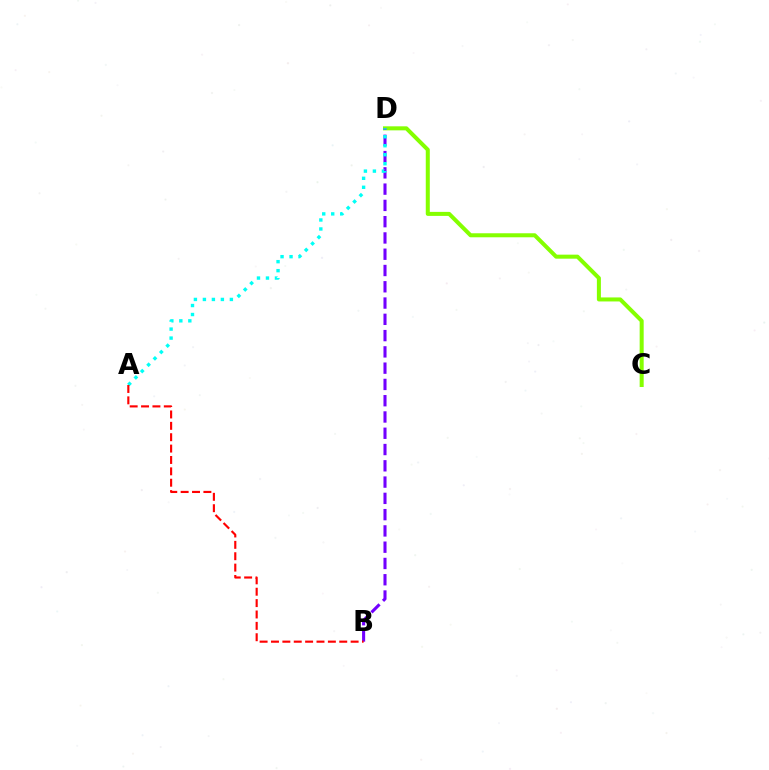{('C', 'D'): [{'color': '#84ff00', 'line_style': 'solid', 'thickness': 2.89}], ('B', 'D'): [{'color': '#7200ff', 'line_style': 'dashed', 'thickness': 2.21}], ('A', 'D'): [{'color': '#00fff6', 'line_style': 'dotted', 'thickness': 2.44}], ('A', 'B'): [{'color': '#ff0000', 'line_style': 'dashed', 'thickness': 1.55}]}